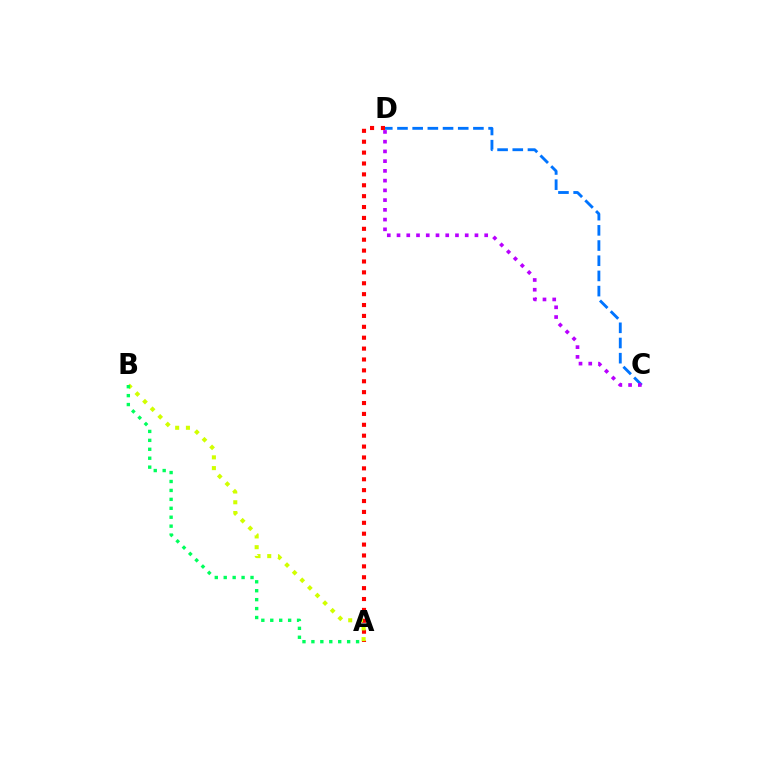{('A', 'D'): [{'color': '#ff0000', 'line_style': 'dotted', 'thickness': 2.96}], ('C', 'D'): [{'color': '#0074ff', 'line_style': 'dashed', 'thickness': 2.06}, {'color': '#b900ff', 'line_style': 'dotted', 'thickness': 2.65}], ('A', 'B'): [{'color': '#d1ff00', 'line_style': 'dotted', 'thickness': 2.92}, {'color': '#00ff5c', 'line_style': 'dotted', 'thickness': 2.43}]}